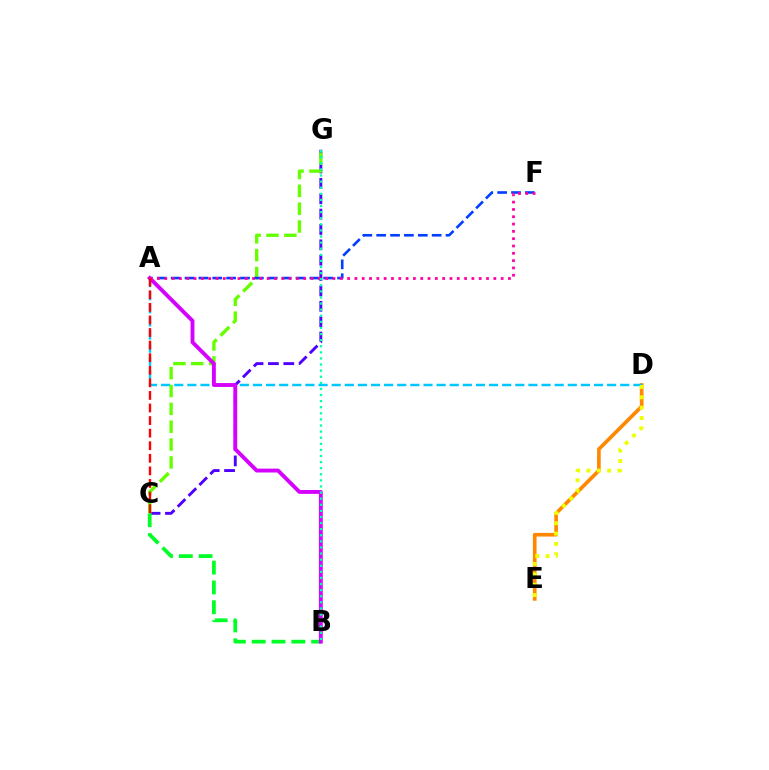{('C', 'G'): [{'color': '#4f00ff', 'line_style': 'dashed', 'thickness': 2.09}, {'color': '#66ff00', 'line_style': 'dashed', 'thickness': 2.43}], ('D', 'E'): [{'color': '#ff8800', 'line_style': 'solid', 'thickness': 2.64}, {'color': '#eeff00', 'line_style': 'dotted', 'thickness': 2.81}], ('B', 'C'): [{'color': '#00ff27', 'line_style': 'dashed', 'thickness': 2.69}], ('A', 'D'): [{'color': '#00c7ff', 'line_style': 'dashed', 'thickness': 1.78}], ('A', 'F'): [{'color': '#003fff', 'line_style': 'dashed', 'thickness': 1.88}, {'color': '#ff00a0', 'line_style': 'dotted', 'thickness': 1.99}], ('A', 'B'): [{'color': '#d600ff', 'line_style': 'solid', 'thickness': 2.79}], ('A', 'C'): [{'color': '#ff0000', 'line_style': 'dashed', 'thickness': 1.71}], ('B', 'G'): [{'color': '#00ffaf', 'line_style': 'dotted', 'thickness': 1.66}]}